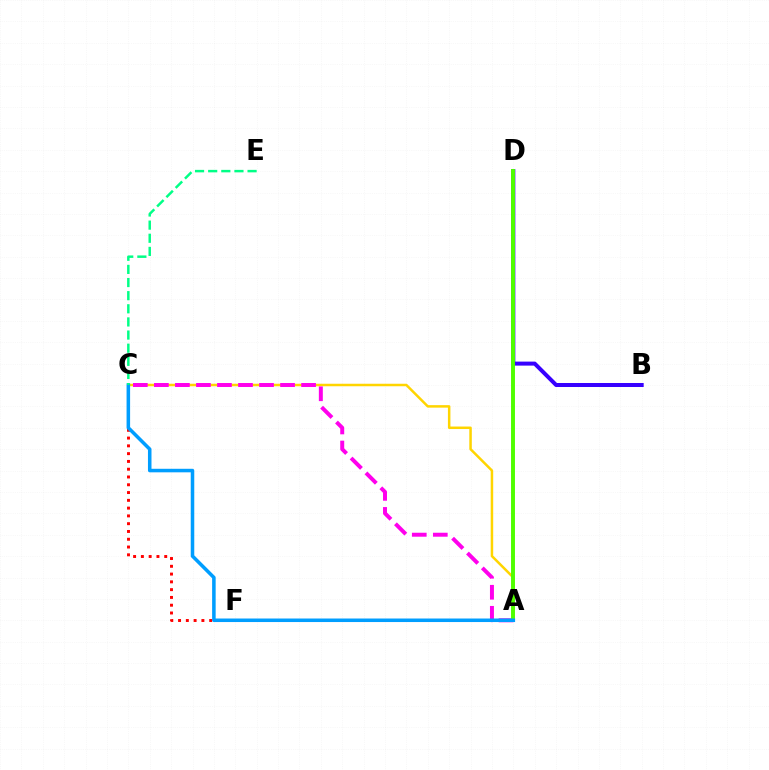{('B', 'D'): [{'color': '#3700ff', 'line_style': 'solid', 'thickness': 2.89}], ('A', 'C'): [{'color': '#ffd500', 'line_style': 'solid', 'thickness': 1.8}, {'color': '#ff00ed', 'line_style': 'dashed', 'thickness': 2.86}, {'color': '#009eff', 'line_style': 'solid', 'thickness': 2.54}], ('C', 'F'): [{'color': '#ff0000', 'line_style': 'dotted', 'thickness': 2.11}], ('A', 'D'): [{'color': '#4fff00', 'line_style': 'solid', 'thickness': 2.83}], ('C', 'E'): [{'color': '#00ff86', 'line_style': 'dashed', 'thickness': 1.78}]}